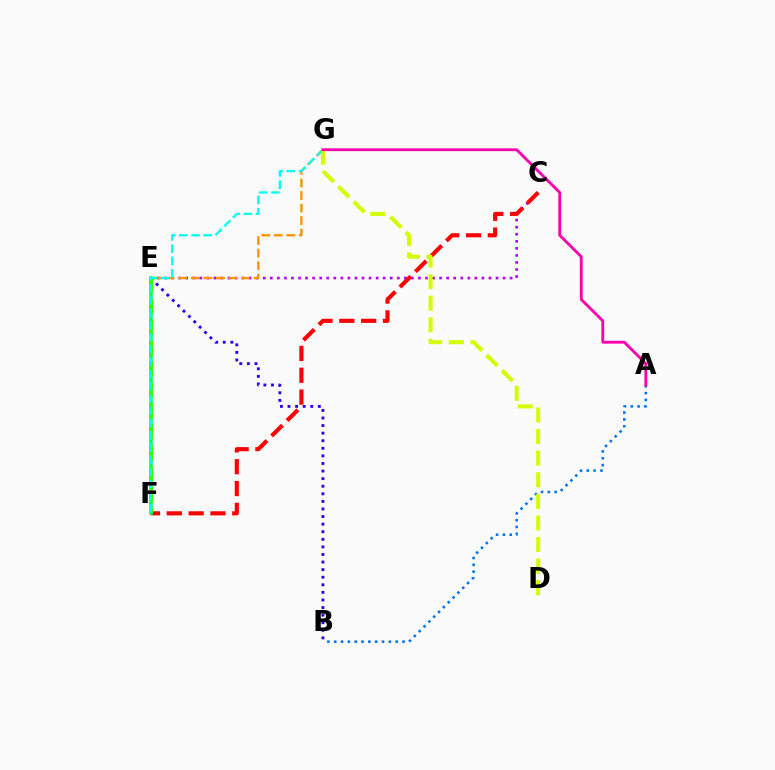{('C', 'E'): [{'color': '#b900ff', 'line_style': 'dotted', 'thickness': 1.92}], ('E', 'G'): [{'color': '#ff9400', 'line_style': 'dashed', 'thickness': 1.71}], ('C', 'F'): [{'color': '#ff0000', 'line_style': 'dashed', 'thickness': 2.96}], ('B', 'E'): [{'color': '#2500ff', 'line_style': 'dotted', 'thickness': 2.06}], ('E', 'F'): [{'color': '#00ff5c', 'line_style': 'solid', 'thickness': 2.53}, {'color': '#3dff00', 'line_style': 'dashed', 'thickness': 2.84}], ('F', 'G'): [{'color': '#00fff6', 'line_style': 'dashed', 'thickness': 1.66}], ('A', 'B'): [{'color': '#0074ff', 'line_style': 'dotted', 'thickness': 1.86}], ('D', 'G'): [{'color': '#d1ff00', 'line_style': 'dashed', 'thickness': 2.93}], ('A', 'G'): [{'color': '#ff00ac', 'line_style': 'solid', 'thickness': 2.04}]}